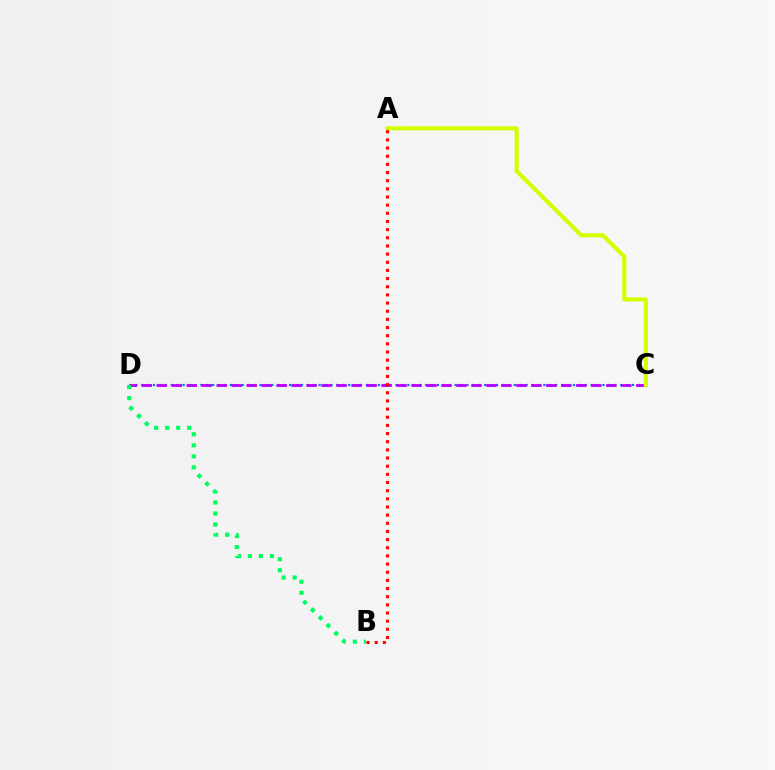{('C', 'D'): [{'color': '#0074ff', 'line_style': 'dotted', 'thickness': 1.61}, {'color': '#b900ff', 'line_style': 'dashed', 'thickness': 2.04}], ('B', 'D'): [{'color': '#00ff5c', 'line_style': 'dotted', 'thickness': 3.0}], ('A', 'C'): [{'color': '#d1ff00', 'line_style': 'solid', 'thickness': 2.97}], ('A', 'B'): [{'color': '#ff0000', 'line_style': 'dotted', 'thickness': 2.22}]}